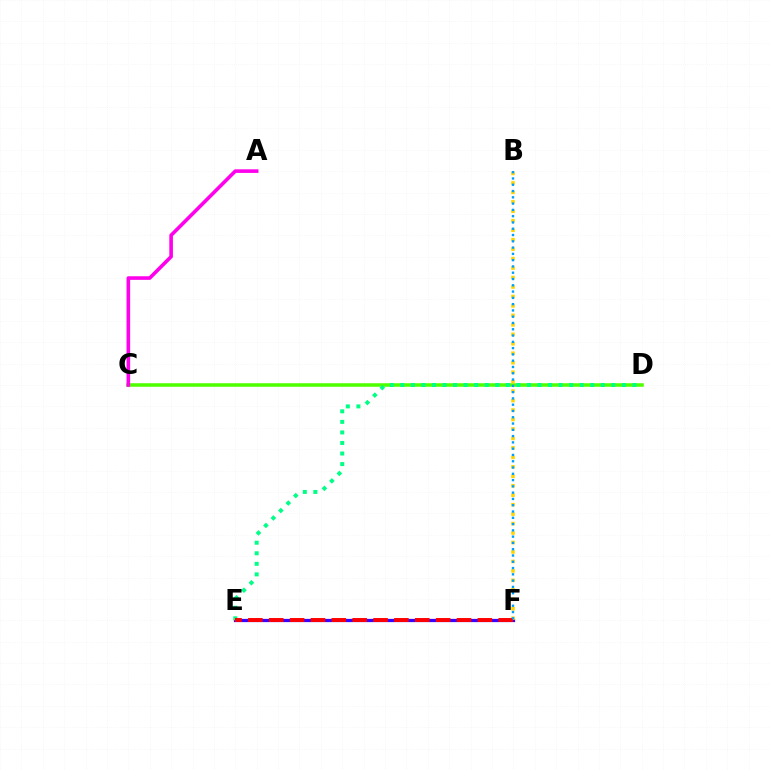{('C', 'D'): [{'color': '#4fff00', 'line_style': 'solid', 'thickness': 2.54}], ('E', 'F'): [{'color': '#3700ff', 'line_style': 'solid', 'thickness': 2.32}, {'color': '#ff0000', 'line_style': 'dashed', 'thickness': 2.83}], ('B', 'F'): [{'color': '#ffd500', 'line_style': 'dotted', 'thickness': 2.57}, {'color': '#009eff', 'line_style': 'dotted', 'thickness': 1.71}], ('D', 'E'): [{'color': '#00ff86', 'line_style': 'dotted', 'thickness': 2.87}], ('A', 'C'): [{'color': '#ff00ed', 'line_style': 'solid', 'thickness': 2.59}]}